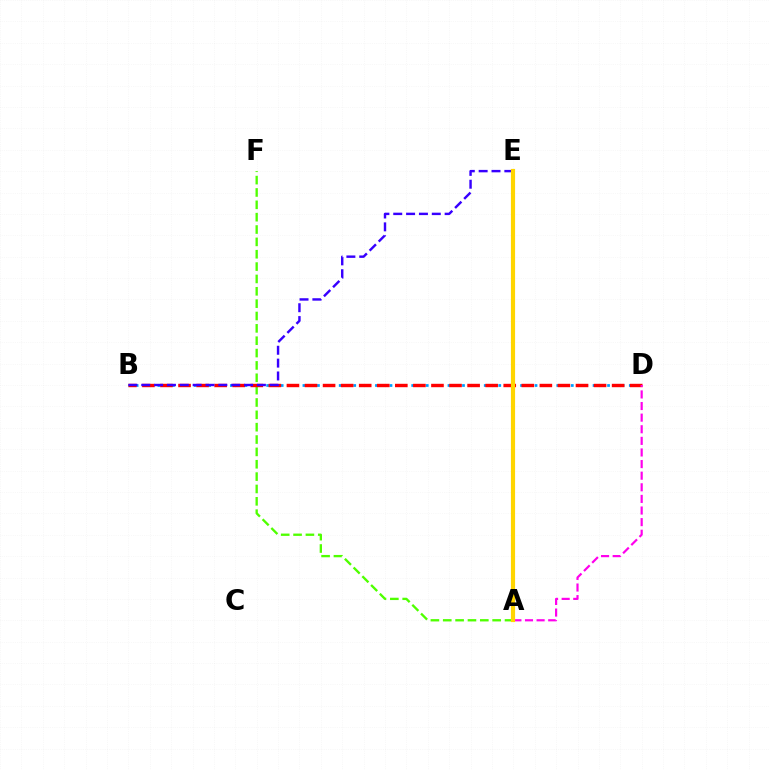{('A', 'E'): [{'color': '#00ff86', 'line_style': 'dotted', 'thickness': 1.51}, {'color': '#ffd500', 'line_style': 'solid', 'thickness': 3.0}], ('B', 'D'): [{'color': '#009eff', 'line_style': 'dotted', 'thickness': 1.97}, {'color': '#ff0000', 'line_style': 'dashed', 'thickness': 2.45}], ('A', 'F'): [{'color': '#4fff00', 'line_style': 'dashed', 'thickness': 1.68}], ('A', 'D'): [{'color': '#ff00ed', 'line_style': 'dashed', 'thickness': 1.58}], ('B', 'E'): [{'color': '#3700ff', 'line_style': 'dashed', 'thickness': 1.75}]}